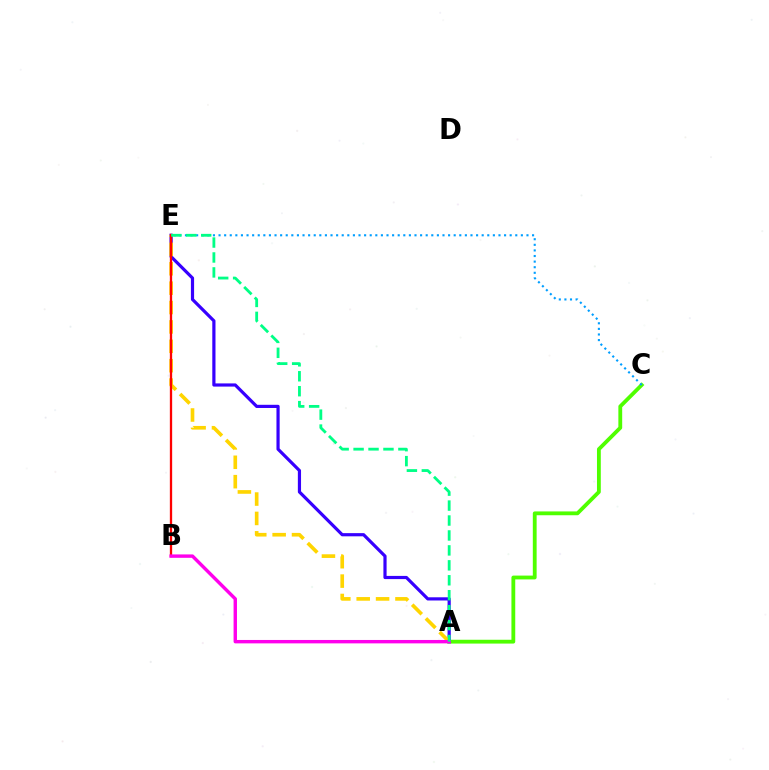{('A', 'C'): [{'color': '#4fff00', 'line_style': 'solid', 'thickness': 2.75}], ('C', 'E'): [{'color': '#009eff', 'line_style': 'dotted', 'thickness': 1.52}], ('A', 'E'): [{'color': '#3700ff', 'line_style': 'solid', 'thickness': 2.3}, {'color': '#ffd500', 'line_style': 'dashed', 'thickness': 2.63}, {'color': '#00ff86', 'line_style': 'dashed', 'thickness': 2.03}], ('B', 'E'): [{'color': '#ff0000', 'line_style': 'solid', 'thickness': 1.66}], ('A', 'B'): [{'color': '#ff00ed', 'line_style': 'solid', 'thickness': 2.45}]}